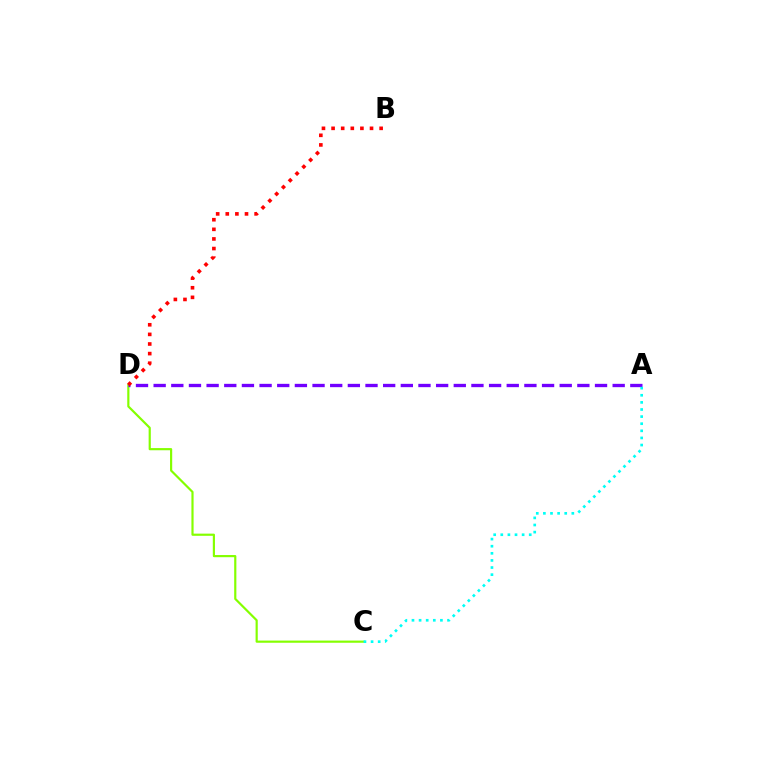{('C', 'D'): [{'color': '#84ff00', 'line_style': 'solid', 'thickness': 1.57}], ('A', 'D'): [{'color': '#7200ff', 'line_style': 'dashed', 'thickness': 2.4}], ('B', 'D'): [{'color': '#ff0000', 'line_style': 'dotted', 'thickness': 2.61}], ('A', 'C'): [{'color': '#00fff6', 'line_style': 'dotted', 'thickness': 1.93}]}